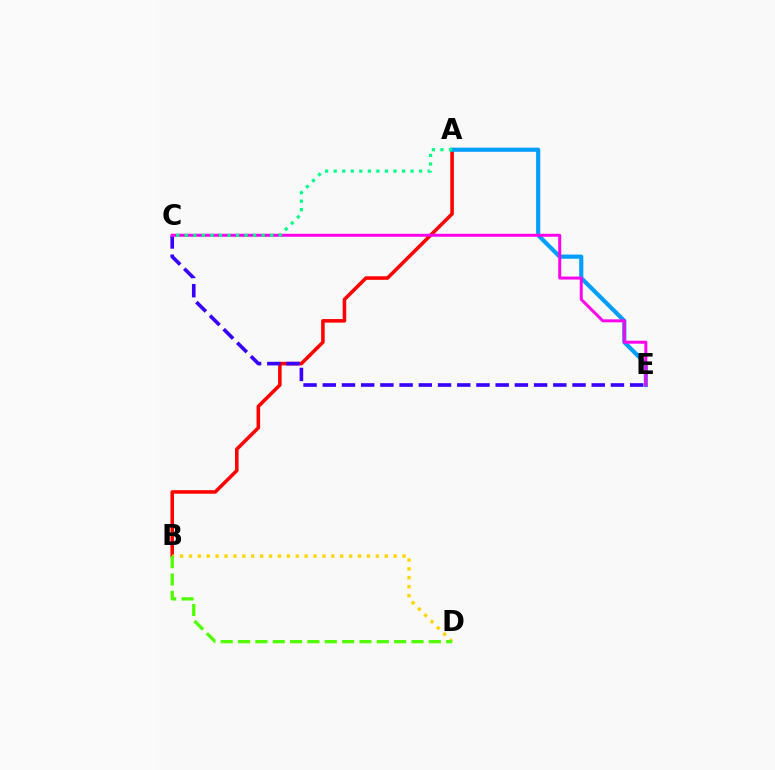{('A', 'B'): [{'color': '#ff0000', 'line_style': 'solid', 'thickness': 2.55}], ('B', 'D'): [{'color': '#ffd500', 'line_style': 'dotted', 'thickness': 2.42}, {'color': '#4fff00', 'line_style': 'dashed', 'thickness': 2.36}], ('A', 'E'): [{'color': '#009eff', 'line_style': 'solid', 'thickness': 2.99}], ('C', 'E'): [{'color': '#3700ff', 'line_style': 'dashed', 'thickness': 2.61}, {'color': '#ff00ed', 'line_style': 'solid', 'thickness': 2.14}], ('A', 'C'): [{'color': '#00ff86', 'line_style': 'dotted', 'thickness': 2.32}]}